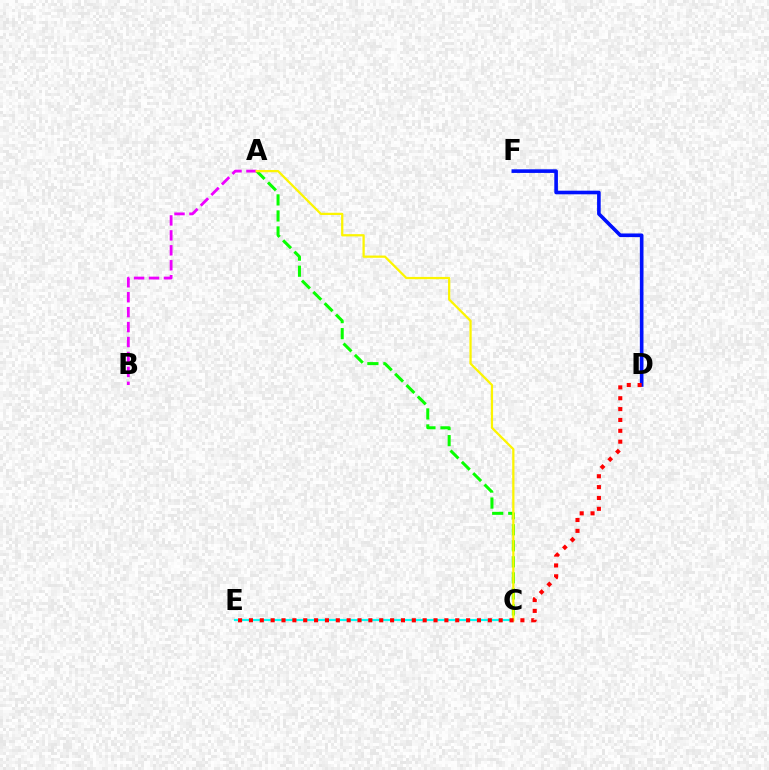{('A', 'C'): [{'color': '#08ff00', 'line_style': 'dashed', 'thickness': 2.18}, {'color': '#fcf500', 'line_style': 'solid', 'thickness': 1.63}], ('D', 'F'): [{'color': '#0010ff', 'line_style': 'solid', 'thickness': 2.6}], ('C', 'E'): [{'color': '#00fff6', 'line_style': 'solid', 'thickness': 1.56}], ('A', 'B'): [{'color': '#ee00ff', 'line_style': 'dashed', 'thickness': 2.03}], ('D', 'E'): [{'color': '#ff0000', 'line_style': 'dotted', 'thickness': 2.95}]}